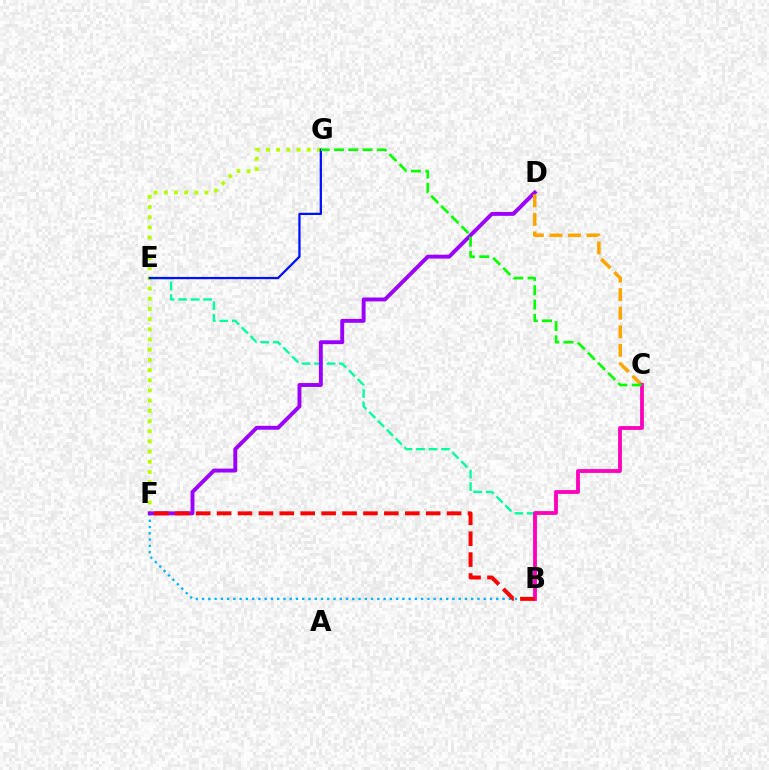{('F', 'G'): [{'color': '#b3ff00', 'line_style': 'dotted', 'thickness': 2.77}], ('B', 'F'): [{'color': '#00b5ff', 'line_style': 'dotted', 'thickness': 1.7}, {'color': '#ff0000', 'line_style': 'dashed', 'thickness': 2.84}], ('B', 'E'): [{'color': '#00ff9d', 'line_style': 'dashed', 'thickness': 1.7}], ('E', 'G'): [{'color': '#0010ff', 'line_style': 'solid', 'thickness': 1.63}], ('D', 'F'): [{'color': '#9b00ff', 'line_style': 'solid', 'thickness': 2.81}], ('C', 'D'): [{'color': '#ffa500', 'line_style': 'dashed', 'thickness': 2.52}], ('B', 'C'): [{'color': '#ff00bd', 'line_style': 'solid', 'thickness': 2.74}], ('C', 'G'): [{'color': '#08ff00', 'line_style': 'dashed', 'thickness': 1.94}]}